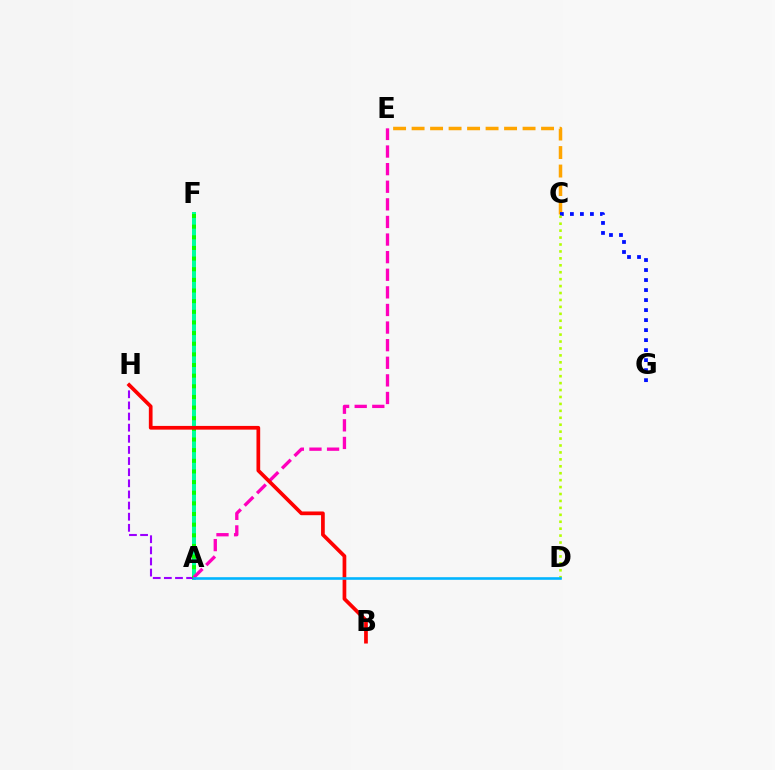{('A', 'F'): [{'color': '#00ff9d', 'line_style': 'solid', 'thickness': 2.87}, {'color': '#08ff00', 'line_style': 'dotted', 'thickness': 2.89}], ('C', 'E'): [{'color': '#ffa500', 'line_style': 'dashed', 'thickness': 2.51}], ('A', 'H'): [{'color': '#9b00ff', 'line_style': 'dashed', 'thickness': 1.51}], ('C', 'G'): [{'color': '#0010ff', 'line_style': 'dotted', 'thickness': 2.72}], ('C', 'D'): [{'color': '#b3ff00', 'line_style': 'dotted', 'thickness': 1.88}], ('A', 'E'): [{'color': '#ff00bd', 'line_style': 'dashed', 'thickness': 2.39}], ('B', 'H'): [{'color': '#ff0000', 'line_style': 'solid', 'thickness': 2.67}], ('A', 'D'): [{'color': '#00b5ff', 'line_style': 'solid', 'thickness': 1.88}]}